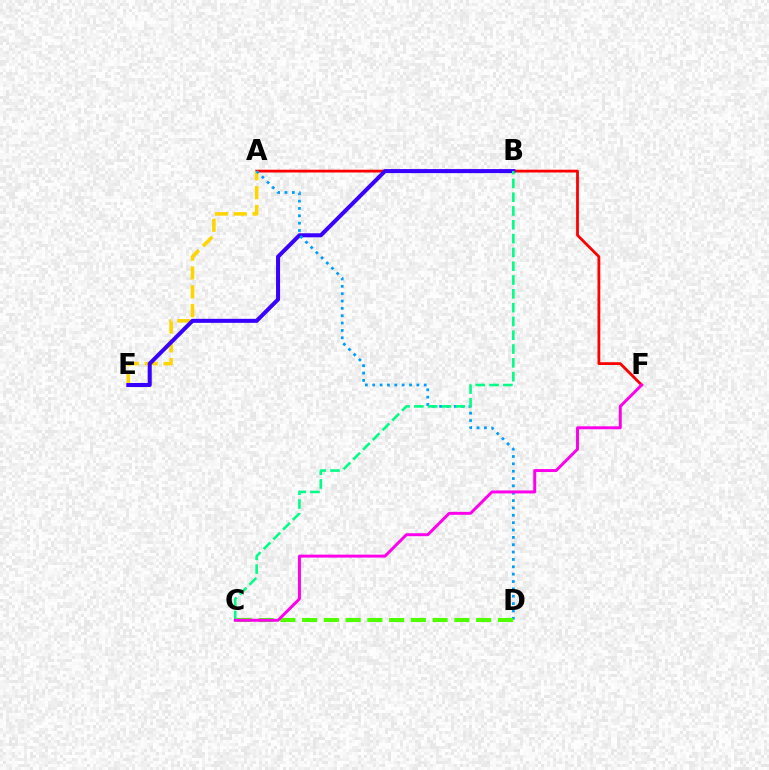{('A', 'F'): [{'color': '#ff0000', 'line_style': 'solid', 'thickness': 2.01}], ('A', 'E'): [{'color': '#ffd500', 'line_style': 'dashed', 'thickness': 2.56}], ('B', 'E'): [{'color': '#3700ff', 'line_style': 'solid', 'thickness': 2.89}], ('A', 'D'): [{'color': '#009eff', 'line_style': 'dotted', 'thickness': 2.0}], ('C', 'D'): [{'color': '#4fff00', 'line_style': 'dashed', 'thickness': 2.96}], ('B', 'C'): [{'color': '#00ff86', 'line_style': 'dashed', 'thickness': 1.88}], ('C', 'F'): [{'color': '#ff00ed', 'line_style': 'solid', 'thickness': 2.13}]}